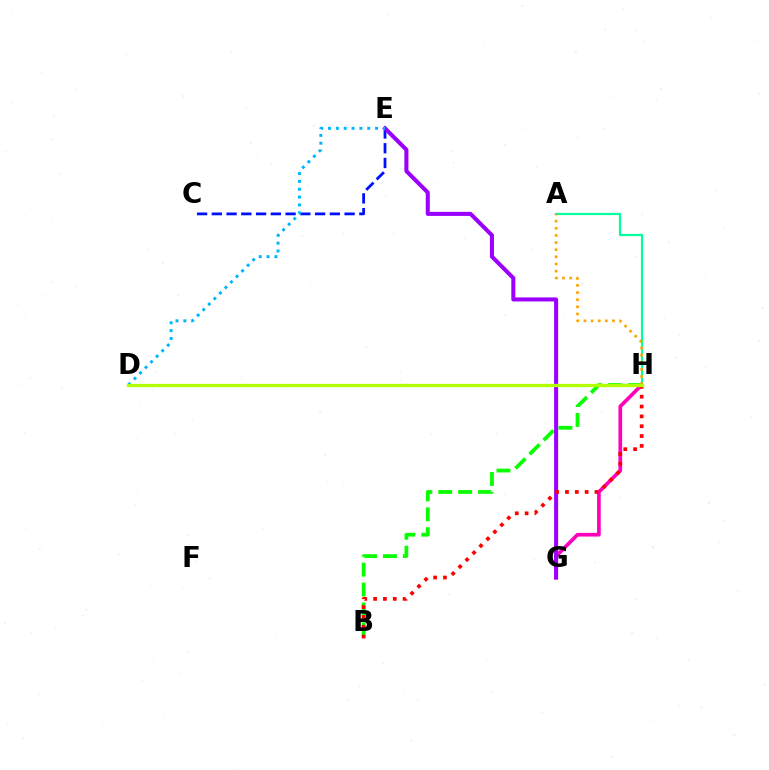{('B', 'H'): [{'color': '#08ff00', 'line_style': 'dashed', 'thickness': 2.71}, {'color': '#ff0000', 'line_style': 'dotted', 'thickness': 2.67}], ('C', 'E'): [{'color': '#0010ff', 'line_style': 'dashed', 'thickness': 2.0}], ('G', 'H'): [{'color': '#ff00bd', 'line_style': 'solid', 'thickness': 2.66}], ('E', 'G'): [{'color': '#9b00ff', 'line_style': 'solid', 'thickness': 2.91}], ('A', 'H'): [{'color': '#00ff9d', 'line_style': 'solid', 'thickness': 1.58}, {'color': '#ffa500', 'line_style': 'dotted', 'thickness': 1.94}], ('D', 'E'): [{'color': '#00b5ff', 'line_style': 'dotted', 'thickness': 2.13}], ('D', 'H'): [{'color': '#b3ff00', 'line_style': 'solid', 'thickness': 2.38}]}